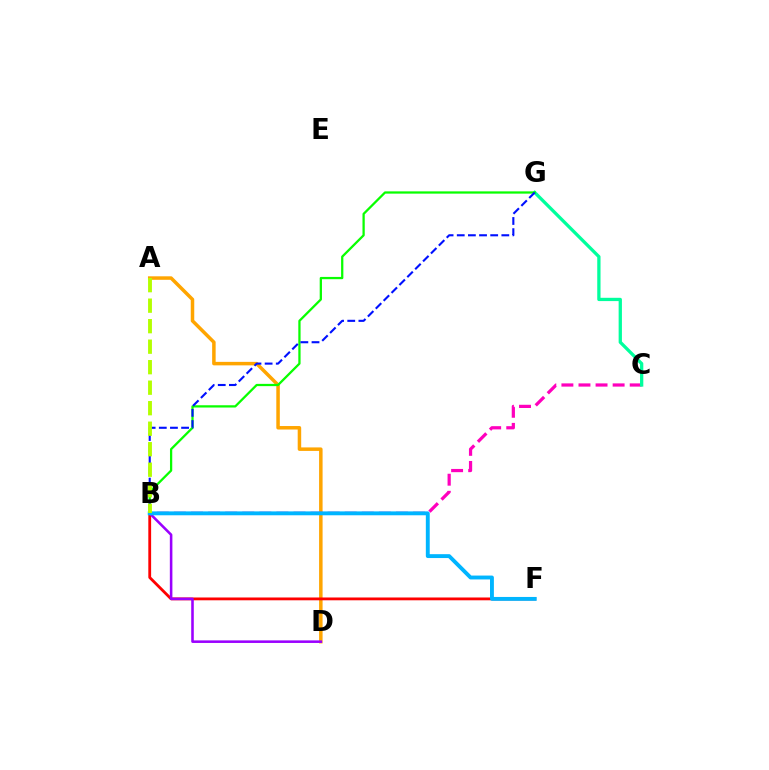{('A', 'D'): [{'color': '#ffa500', 'line_style': 'solid', 'thickness': 2.52}], ('B', 'C'): [{'color': '#ff00bd', 'line_style': 'dashed', 'thickness': 2.32}], ('C', 'G'): [{'color': '#00ff9d', 'line_style': 'solid', 'thickness': 2.37}], ('B', 'G'): [{'color': '#08ff00', 'line_style': 'solid', 'thickness': 1.63}, {'color': '#0010ff', 'line_style': 'dashed', 'thickness': 1.51}], ('B', 'F'): [{'color': '#ff0000', 'line_style': 'solid', 'thickness': 2.02}, {'color': '#00b5ff', 'line_style': 'solid', 'thickness': 2.79}], ('B', 'D'): [{'color': '#9b00ff', 'line_style': 'solid', 'thickness': 1.84}], ('A', 'B'): [{'color': '#b3ff00', 'line_style': 'dashed', 'thickness': 2.79}]}